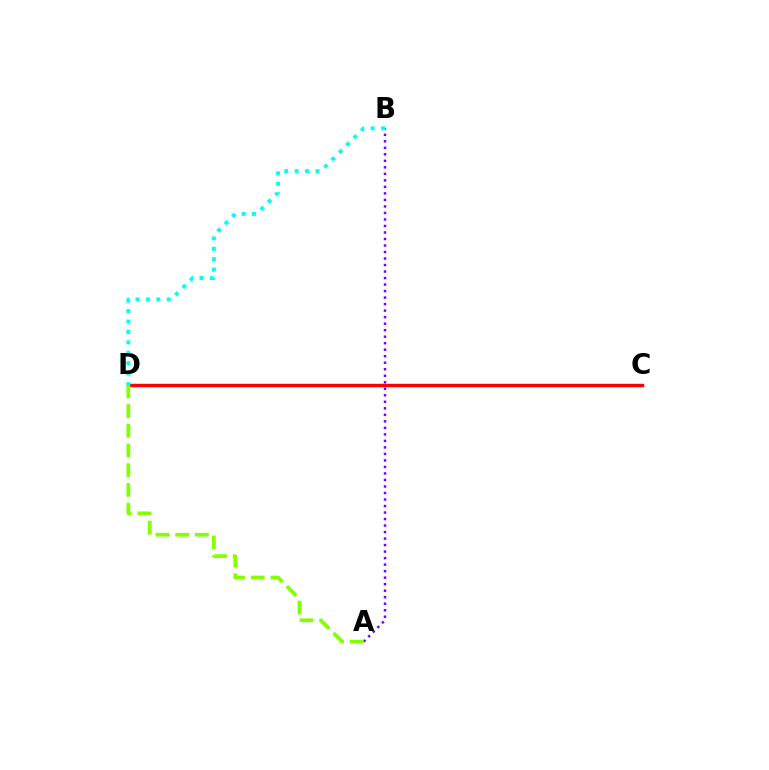{('A', 'B'): [{'color': '#7200ff', 'line_style': 'dotted', 'thickness': 1.77}], ('C', 'D'): [{'color': '#ff0000', 'line_style': 'solid', 'thickness': 2.47}], ('B', 'D'): [{'color': '#00fff6', 'line_style': 'dotted', 'thickness': 2.83}], ('A', 'D'): [{'color': '#84ff00', 'line_style': 'dashed', 'thickness': 2.68}]}